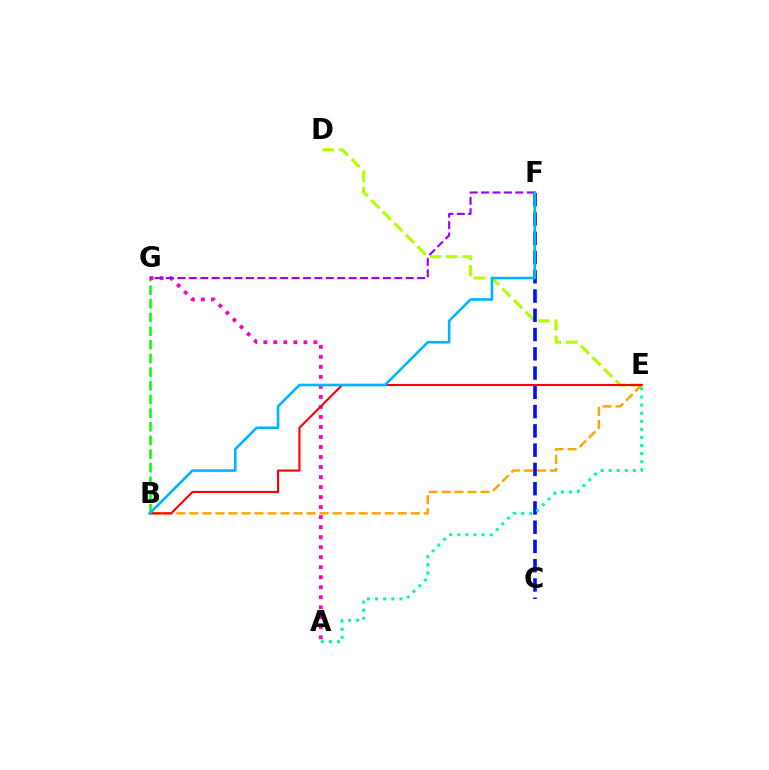{('B', 'G'): [{'color': '#08ff00', 'line_style': 'dashed', 'thickness': 1.86}], ('D', 'E'): [{'color': '#b3ff00', 'line_style': 'dashed', 'thickness': 2.23}], ('B', 'E'): [{'color': '#ffa500', 'line_style': 'dashed', 'thickness': 1.77}, {'color': '#ff0000', 'line_style': 'solid', 'thickness': 1.52}], ('C', 'F'): [{'color': '#0010ff', 'line_style': 'dashed', 'thickness': 2.62}], ('A', 'G'): [{'color': '#ff00bd', 'line_style': 'dotted', 'thickness': 2.72}], ('F', 'G'): [{'color': '#9b00ff', 'line_style': 'dashed', 'thickness': 1.55}], ('B', 'F'): [{'color': '#00b5ff', 'line_style': 'solid', 'thickness': 1.89}], ('A', 'E'): [{'color': '#00ff9d', 'line_style': 'dotted', 'thickness': 2.2}]}